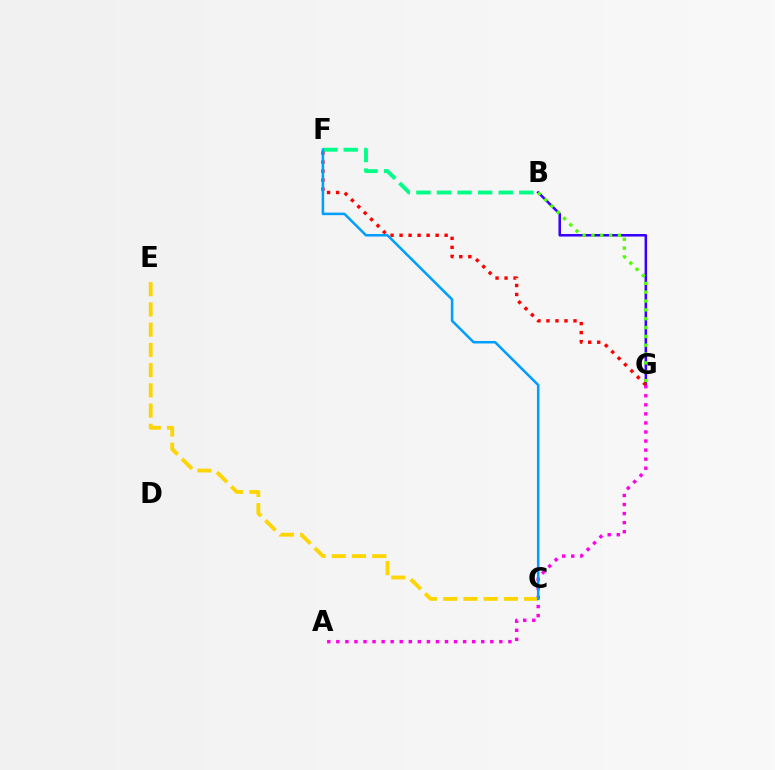{('B', 'G'): [{'color': '#3700ff', 'line_style': 'solid', 'thickness': 1.83}, {'color': '#4fff00', 'line_style': 'dotted', 'thickness': 2.4}], ('A', 'G'): [{'color': '#ff00ed', 'line_style': 'dotted', 'thickness': 2.46}], ('B', 'F'): [{'color': '#00ff86', 'line_style': 'dashed', 'thickness': 2.8}], ('F', 'G'): [{'color': '#ff0000', 'line_style': 'dotted', 'thickness': 2.45}], ('C', 'E'): [{'color': '#ffd500', 'line_style': 'dashed', 'thickness': 2.75}], ('C', 'F'): [{'color': '#009eff', 'line_style': 'solid', 'thickness': 1.82}]}